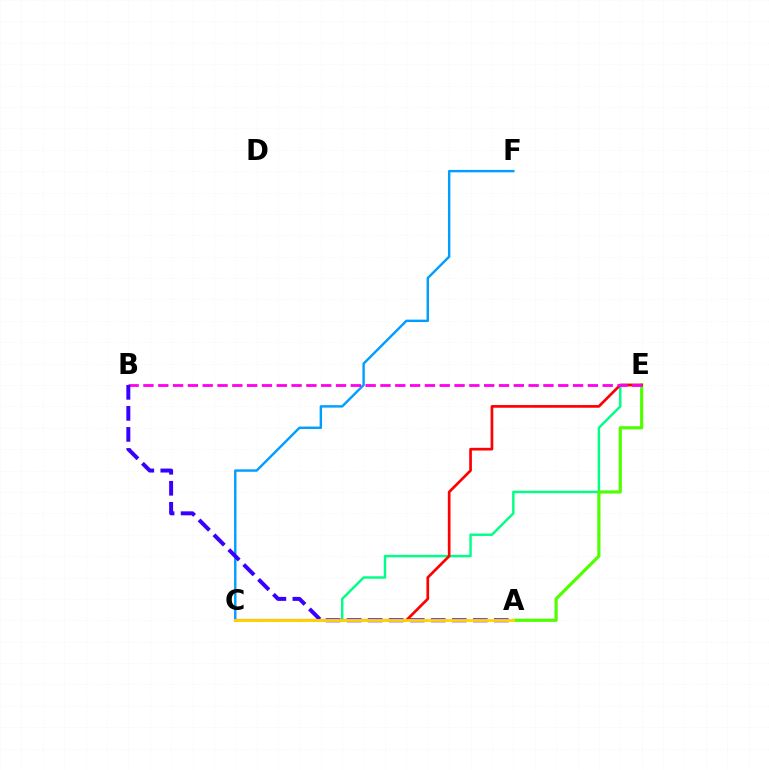{('C', 'E'): [{'color': '#00ff86', 'line_style': 'solid', 'thickness': 1.76}, {'color': '#ff0000', 'line_style': 'solid', 'thickness': 1.94}], ('A', 'E'): [{'color': '#4fff00', 'line_style': 'solid', 'thickness': 2.28}], ('C', 'F'): [{'color': '#009eff', 'line_style': 'solid', 'thickness': 1.74}], ('B', 'E'): [{'color': '#ff00ed', 'line_style': 'dashed', 'thickness': 2.01}], ('A', 'B'): [{'color': '#3700ff', 'line_style': 'dashed', 'thickness': 2.86}], ('A', 'C'): [{'color': '#ffd500', 'line_style': 'solid', 'thickness': 2.07}]}